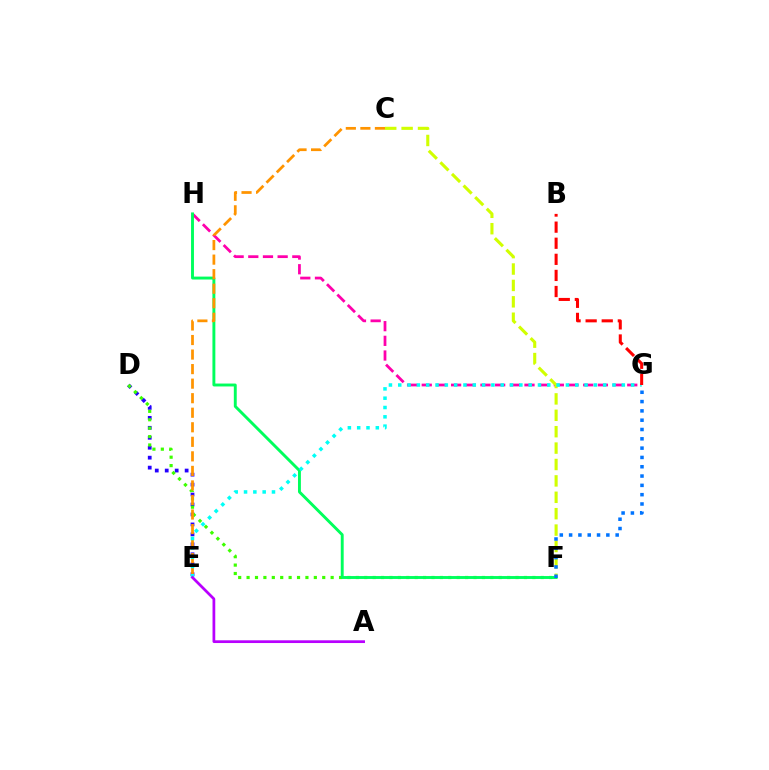{('D', 'E'): [{'color': '#2500ff', 'line_style': 'dotted', 'thickness': 2.71}], ('G', 'H'): [{'color': '#ff00ac', 'line_style': 'dashed', 'thickness': 1.99}], ('D', 'F'): [{'color': '#3dff00', 'line_style': 'dotted', 'thickness': 2.28}], ('F', 'H'): [{'color': '#00ff5c', 'line_style': 'solid', 'thickness': 2.09}], ('C', 'F'): [{'color': '#d1ff00', 'line_style': 'dashed', 'thickness': 2.23}], ('F', 'G'): [{'color': '#0074ff', 'line_style': 'dotted', 'thickness': 2.53}], ('C', 'E'): [{'color': '#ff9400', 'line_style': 'dashed', 'thickness': 1.98}], ('E', 'G'): [{'color': '#00fff6', 'line_style': 'dotted', 'thickness': 2.53}], ('B', 'G'): [{'color': '#ff0000', 'line_style': 'dashed', 'thickness': 2.19}], ('A', 'E'): [{'color': '#b900ff', 'line_style': 'solid', 'thickness': 1.97}]}